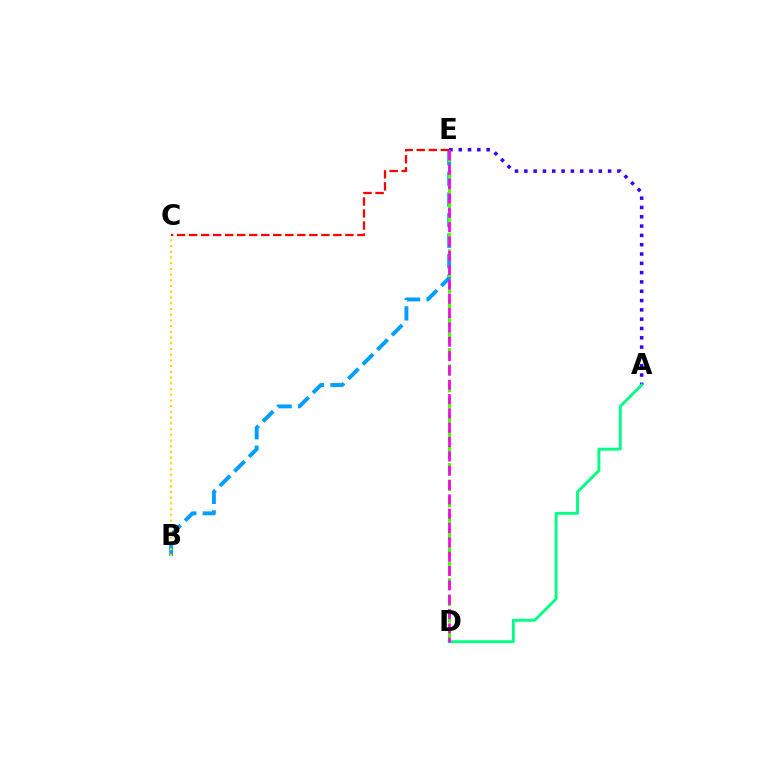{('B', 'E'): [{'color': '#009eff', 'line_style': 'dashed', 'thickness': 2.8}], ('B', 'C'): [{'color': '#ffd500', 'line_style': 'dotted', 'thickness': 1.55}], ('A', 'E'): [{'color': '#3700ff', 'line_style': 'dotted', 'thickness': 2.53}], ('A', 'D'): [{'color': '#00ff86', 'line_style': 'solid', 'thickness': 2.08}], ('D', 'E'): [{'color': '#4fff00', 'line_style': 'dashed', 'thickness': 2.23}, {'color': '#ff00ed', 'line_style': 'dashed', 'thickness': 1.95}], ('C', 'E'): [{'color': '#ff0000', 'line_style': 'dashed', 'thickness': 1.63}]}